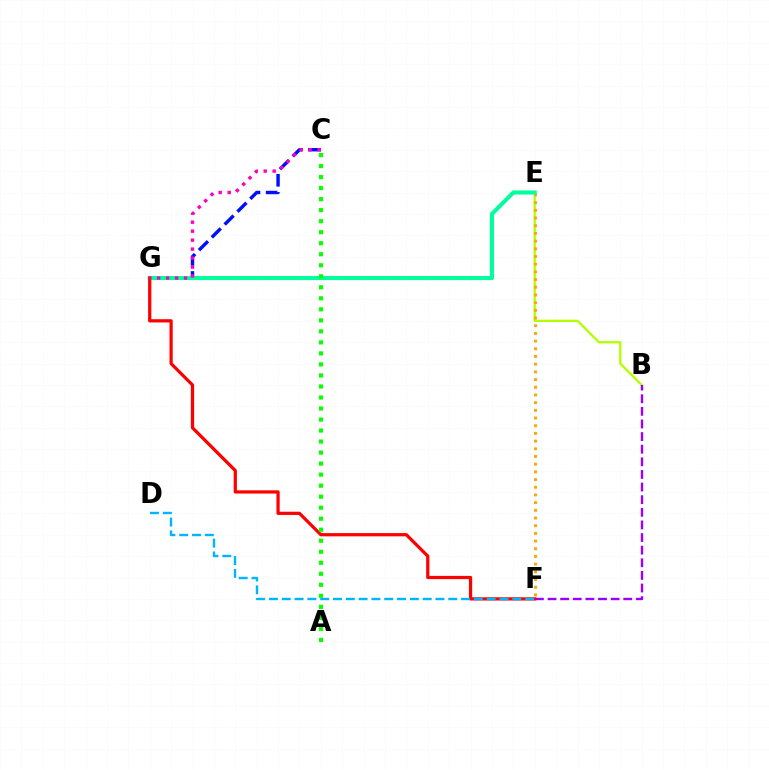{('B', 'E'): [{'color': '#b3ff00', 'line_style': 'solid', 'thickness': 1.66}], ('C', 'G'): [{'color': '#0010ff', 'line_style': 'dashed', 'thickness': 2.47}, {'color': '#ff00bd', 'line_style': 'dotted', 'thickness': 2.44}], ('E', 'F'): [{'color': '#ffa500', 'line_style': 'dotted', 'thickness': 2.09}], ('B', 'F'): [{'color': '#9b00ff', 'line_style': 'dashed', 'thickness': 1.71}], ('E', 'G'): [{'color': '#00ff9d', 'line_style': 'solid', 'thickness': 2.93}], ('F', 'G'): [{'color': '#ff0000', 'line_style': 'solid', 'thickness': 2.33}], ('D', 'F'): [{'color': '#00b5ff', 'line_style': 'dashed', 'thickness': 1.74}], ('A', 'C'): [{'color': '#08ff00', 'line_style': 'dotted', 'thickness': 2.99}]}